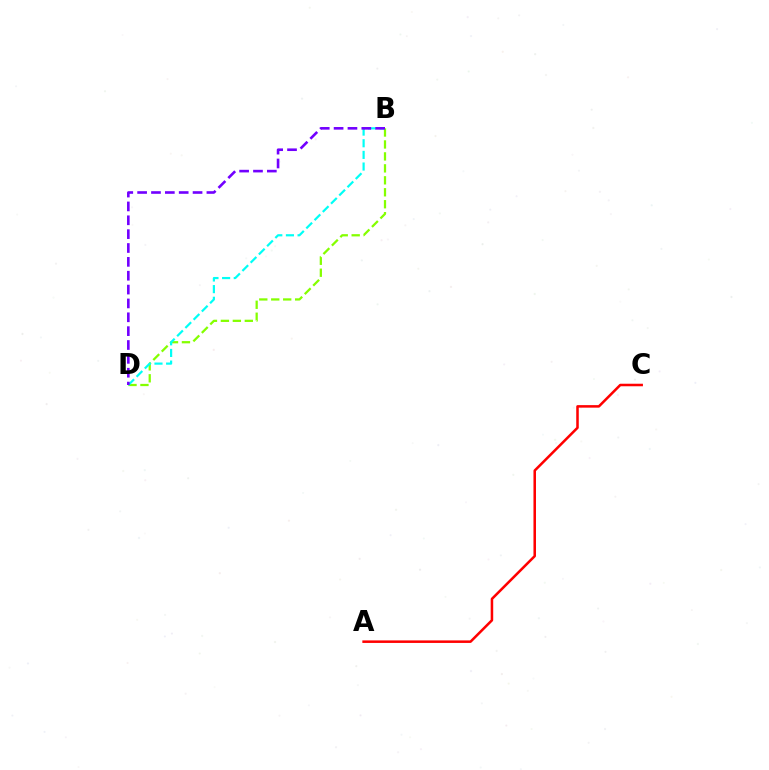{('B', 'D'): [{'color': '#84ff00', 'line_style': 'dashed', 'thickness': 1.62}, {'color': '#00fff6', 'line_style': 'dashed', 'thickness': 1.58}, {'color': '#7200ff', 'line_style': 'dashed', 'thickness': 1.88}], ('A', 'C'): [{'color': '#ff0000', 'line_style': 'solid', 'thickness': 1.82}]}